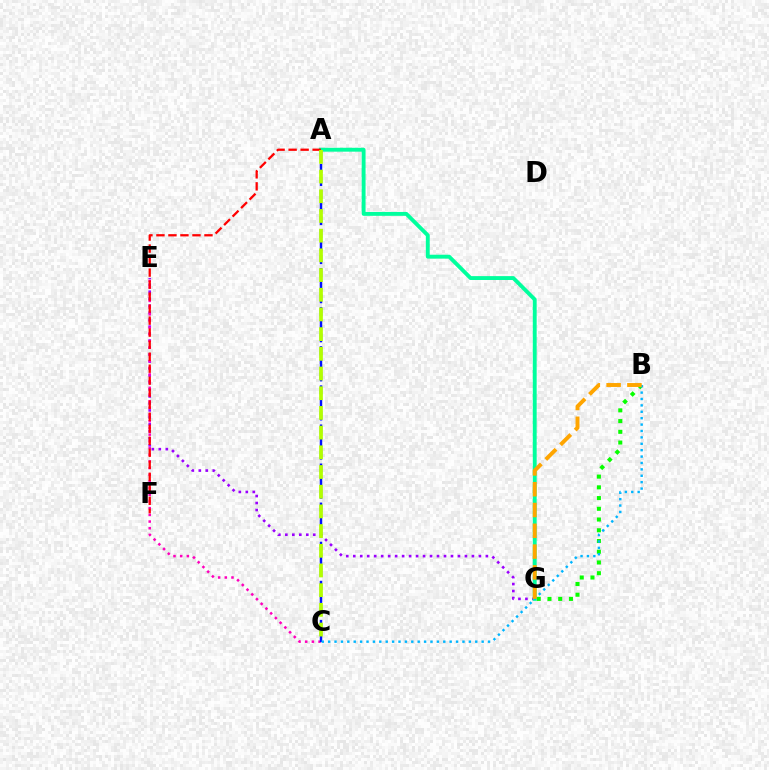{('E', 'G'): [{'color': '#9b00ff', 'line_style': 'dotted', 'thickness': 1.9}], ('C', 'E'): [{'color': '#ff00bd', 'line_style': 'dotted', 'thickness': 1.82}], ('A', 'G'): [{'color': '#00ff9d', 'line_style': 'solid', 'thickness': 2.79}], ('B', 'G'): [{'color': '#08ff00', 'line_style': 'dotted', 'thickness': 2.92}, {'color': '#ffa500', 'line_style': 'dashed', 'thickness': 2.82}], ('A', 'F'): [{'color': '#ff0000', 'line_style': 'dashed', 'thickness': 1.63}], ('A', 'C'): [{'color': '#0010ff', 'line_style': 'dashed', 'thickness': 1.77}, {'color': '#b3ff00', 'line_style': 'dashed', 'thickness': 2.68}], ('B', 'C'): [{'color': '#00b5ff', 'line_style': 'dotted', 'thickness': 1.74}]}